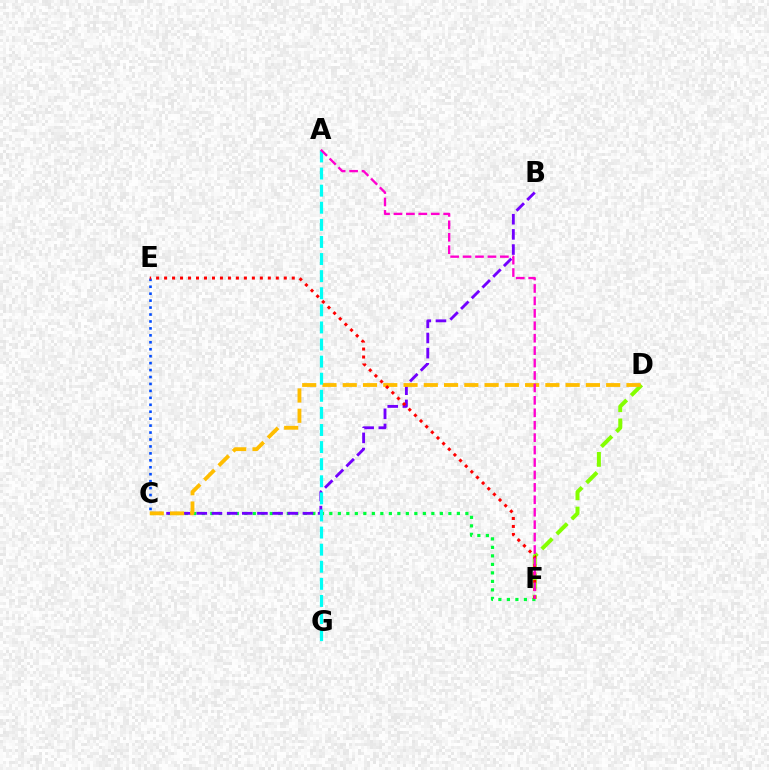{('D', 'F'): [{'color': '#84ff00', 'line_style': 'dashed', 'thickness': 2.88}], ('C', 'F'): [{'color': '#00ff39', 'line_style': 'dotted', 'thickness': 2.31}], ('B', 'C'): [{'color': '#7200ff', 'line_style': 'dashed', 'thickness': 2.06}], ('C', 'E'): [{'color': '#004bff', 'line_style': 'dotted', 'thickness': 1.89}], ('C', 'D'): [{'color': '#ffbd00', 'line_style': 'dashed', 'thickness': 2.75}], ('A', 'G'): [{'color': '#00fff6', 'line_style': 'dashed', 'thickness': 2.32}], ('E', 'F'): [{'color': '#ff0000', 'line_style': 'dotted', 'thickness': 2.17}], ('A', 'F'): [{'color': '#ff00cf', 'line_style': 'dashed', 'thickness': 1.69}]}